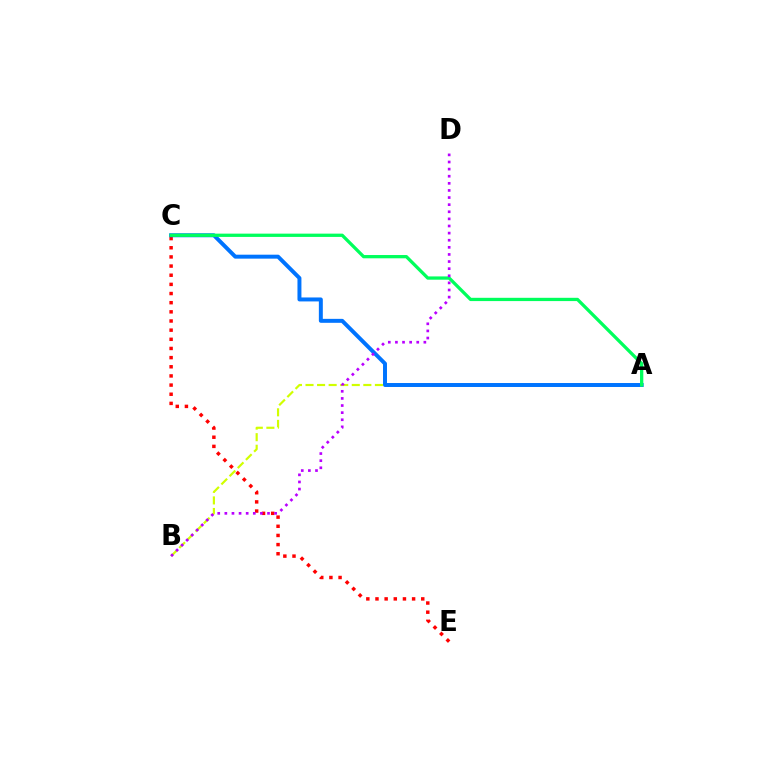{('C', 'E'): [{'color': '#ff0000', 'line_style': 'dotted', 'thickness': 2.49}], ('A', 'B'): [{'color': '#d1ff00', 'line_style': 'dashed', 'thickness': 1.57}], ('A', 'C'): [{'color': '#0074ff', 'line_style': 'solid', 'thickness': 2.85}, {'color': '#00ff5c', 'line_style': 'solid', 'thickness': 2.36}], ('B', 'D'): [{'color': '#b900ff', 'line_style': 'dotted', 'thickness': 1.93}]}